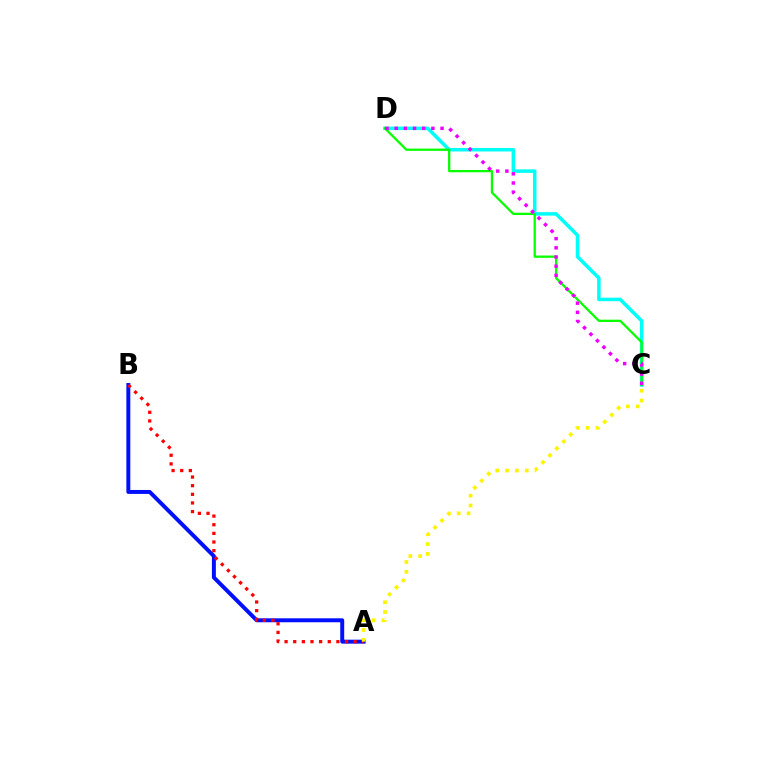{('A', 'B'): [{'color': '#0010ff', 'line_style': 'solid', 'thickness': 2.85}, {'color': '#ff0000', 'line_style': 'dotted', 'thickness': 2.35}], ('C', 'D'): [{'color': '#00fff6', 'line_style': 'solid', 'thickness': 2.53}, {'color': '#08ff00', 'line_style': 'solid', 'thickness': 1.64}, {'color': '#ee00ff', 'line_style': 'dotted', 'thickness': 2.49}], ('A', 'C'): [{'color': '#fcf500', 'line_style': 'dotted', 'thickness': 2.67}]}